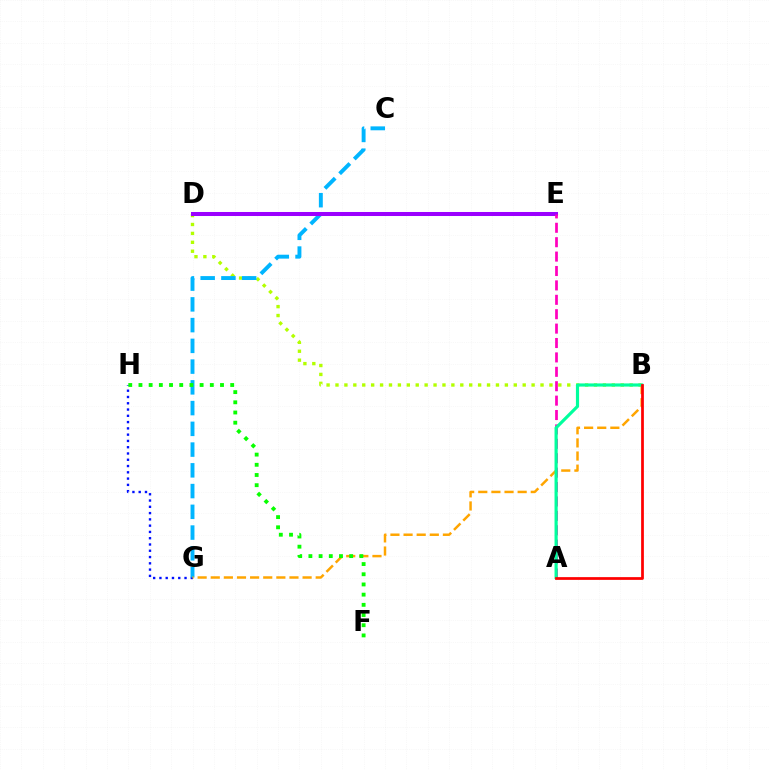{('G', 'H'): [{'color': '#0010ff', 'line_style': 'dotted', 'thickness': 1.71}], ('B', 'D'): [{'color': '#b3ff00', 'line_style': 'dotted', 'thickness': 2.42}], ('C', 'G'): [{'color': '#00b5ff', 'line_style': 'dashed', 'thickness': 2.82}], ('B', 'G'): [{'color': '#ffa500', 'line_style': 'dashed', 'thickness': 1.78}], ('D', 'E'): [{'color': '#9b00ff', 'line_style': 'solid', 'thickness': 2.89}], ('A', 'E'): [{'color': '#ff00bd', 'line_style': 'dashed', 'thickness': 1.96}], ('A', 'B'): [{'color': '#00ff9d', 'line_style': 'solid', 'thickness': 2.28}, {'color': '#ff0000', 'line_style': 'solid', 'thickness': 1.97}], ('F', 'H'): [{'color': '#08ff00', 'line_style': 'dotted', 'thickness': 2.77}]}